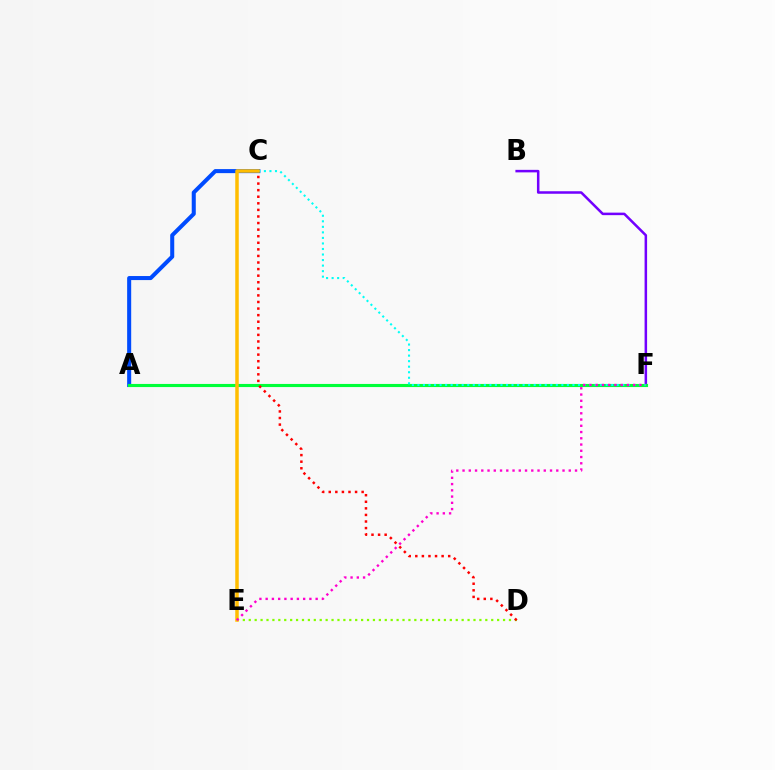{('A', 'C'): [{'color': '#004bff', 'line_style': 'solid', 'thickness': 2.91}], ('B', 'F'): [{'color': '#7200ff', 'line_style': 'solid', 'thickness': 1.81}], ('A', 'F'): [{'color': '#00ff39', 'line_style': 'solid', 'thickness': 2.25}], ('D', 'E'): [{'color': '#84ff00', 'line_style': 'dotted', 'thickness': 1.61}], ('C', 'F'): [{'color': '#00fff6', 'line_style': 'dotted', 'thickness': 1.5}], ('C', 'D'): [{'color': '#ff0000', 'line_style': 'dotted', 'thickness': 1.79}], ('C', 'E'): [{'color': '#ffbd00', 'line_style': 'solid', 'thickness': 2.52}], ('E', 'F'): [{'color': '#ff00cf', 'line_style': 'dotted', 'thickness': 1.7}]}